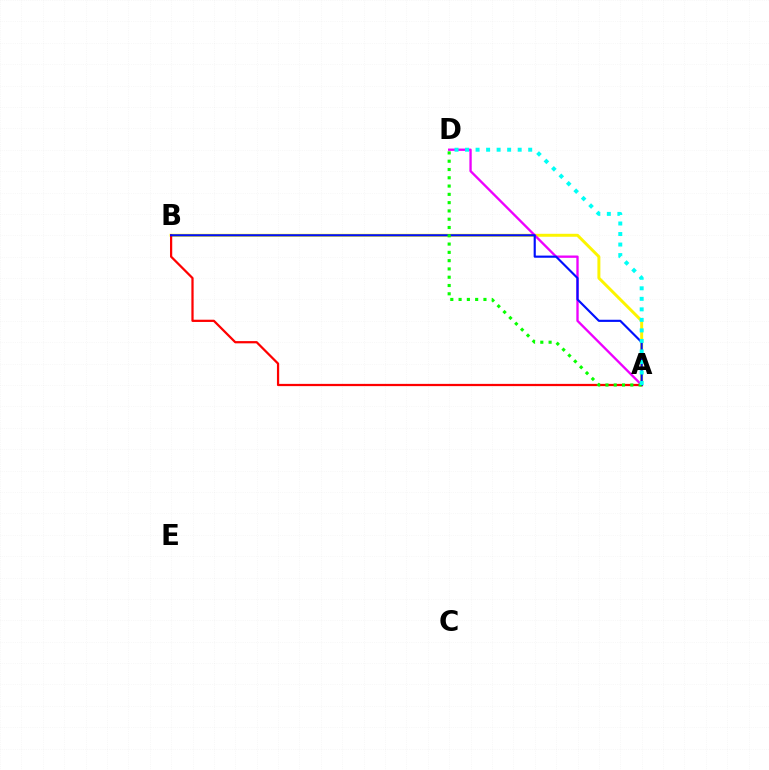{('A', 'B'): [{'color': '#fcf500', 'line_style': 'solid', 'thickness': 2.13}, {'color': '#ff0000', 'line_style': 'solid', 'thickness': 1.61}, {'color': '#0010ff', 'line_style': 'solid', 'thickness': 1.55}], ('A', 'D'): [{'color': '#ee00ff', 'line_style': 'solid', 'thickness': 1.68}, {'color': '#08ff00', 'line_style': 'dotted', 'thickness': 2.25}, {'color': '#00fff6', 'line_style': 'dotted', 'thickness': 2.86}]}